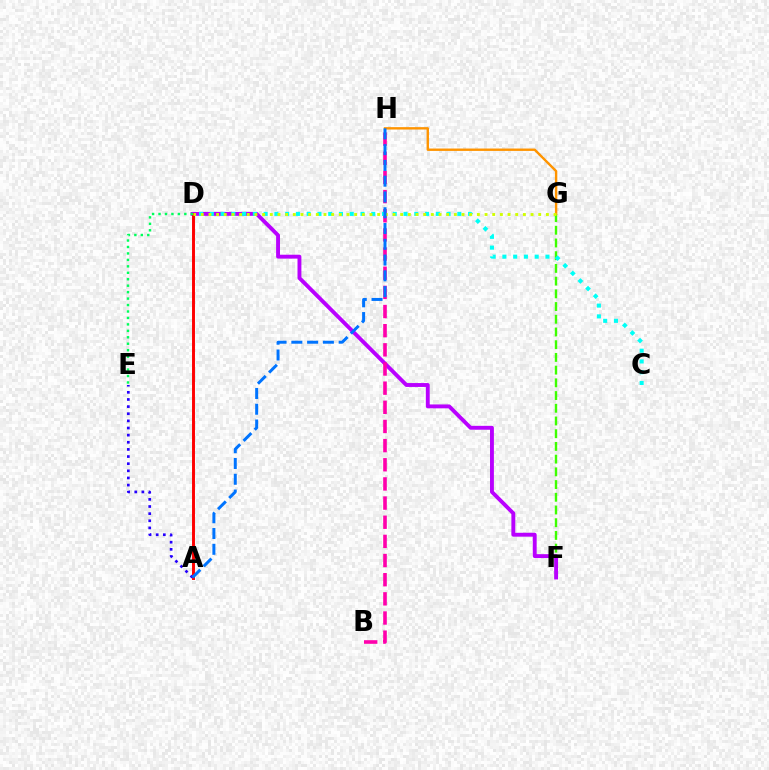{('F', 'G'): [{'color': '#3dff00', 'line_style': 'dashed', 'thickness': 1.73}], ('D', 'F'): [{'color': '#b900ff', 'line_style': 'solid', 'thickness': 2.8}], ('A', 'D'): [{'color': '#ff0000', 'line_style': 'solid', 'thickness': 2.11}], ('B', 'H'): [{'color': '#ff00ac', 'line_style': 'dashed', 'thickness': 2.6}], ('C', 'D'): [{'color': '#00fff6', 'line_style': 'dotted', 'thickness': 2.92}], ('G', 'H'): [{'color': '#ff9400', 'line_style': 'solid', 'thickness': 1.72}], ('D', 'G'): [{'color': '#d1ff00', 'line_style': 'dotted', 'thickness': 2.08}], ('A', 'E'): [{'color': '#2500ff', 'line_style': 'dotted', 'thickness': 1.94}], ('D', 'E'): [{'color': '#00ff5c', 'line_style': 'dotted', 'thickness': 1.75}], ('A', 'H'): [{'color': '#0074ff', 'line_style': 'dashed', 'thickness': 2.14}]}